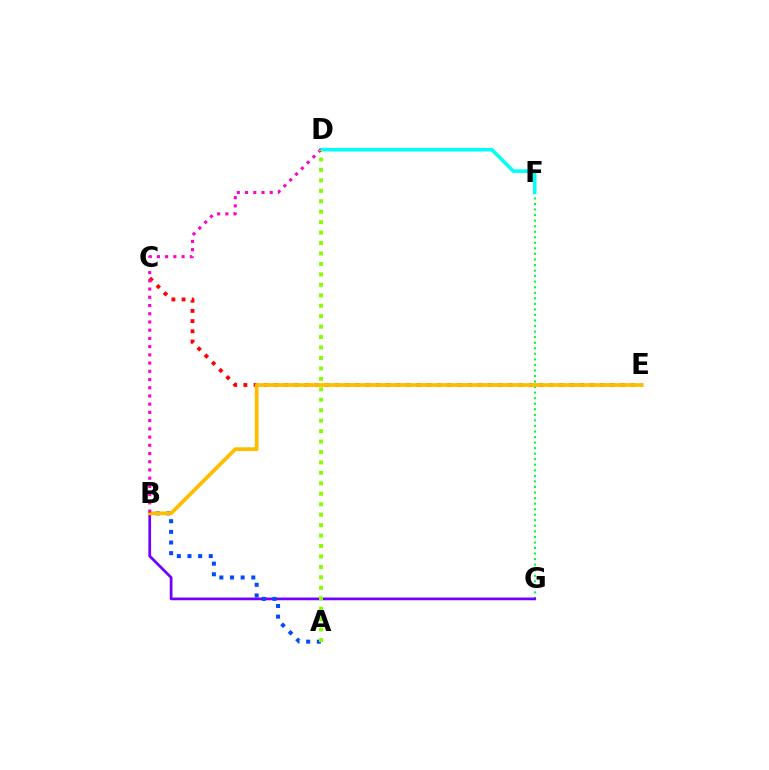{('F', 'G'): [{'color': '#00ff39', 'line_style': 'dotted', 'thickness': 1.51}], ('B', 'G'): [{'color': '#7200ff', 'line_style': 'solid', 'thickness': 1.96}], ('D', 'F'): [{'color': '#00fff6', 'line_style': 'solid', 'thickness': 2.56}], ('C', 'E'): [{'color': '#ff0000', 'line_style': 'dotted', 'thickness': 2.77}], ('A', 'B'): [{'color': '#004bff', 'line_style': 'dotted', 'thickness': 2.89}], ('B', 'E'): [{'color': '#ffbd00', 'line_style': 'solid', 'thickness': 2.71}], ('B', 'D'): [{'color': '#ff00cf', 'line_style': 'dotted', 'thickness': 2.23}], ('A', 'D'): [{'color': '#84ff00', 'line_style': 'dotted', 'thickness': 2.84}]}